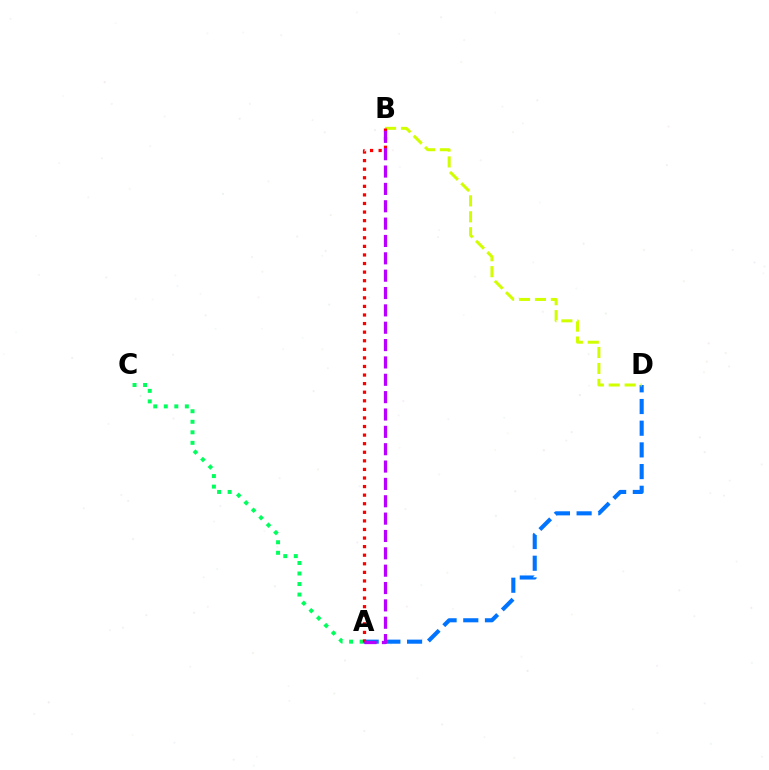{('A', 'C'): [{'color': '#00ff5c', 'line_style': 'dotted', 'thickness': 2.86}], ('A', 'D'): [{'color': '#0074ff', 'line_style': 'dashed', 'thickness': 2.95}], ('B', 'D'): [{'color': '#d1ff00', 'line_style': 'dashed', 'thickness': 2.16}], ('A', 'B'): [{'color': '#ff0000', 'line_style': 'dotted', 'thickness': 2.33}, {'color': '#b900ff', 'line_style': 'dashed', 'thickness': 2.36}]}